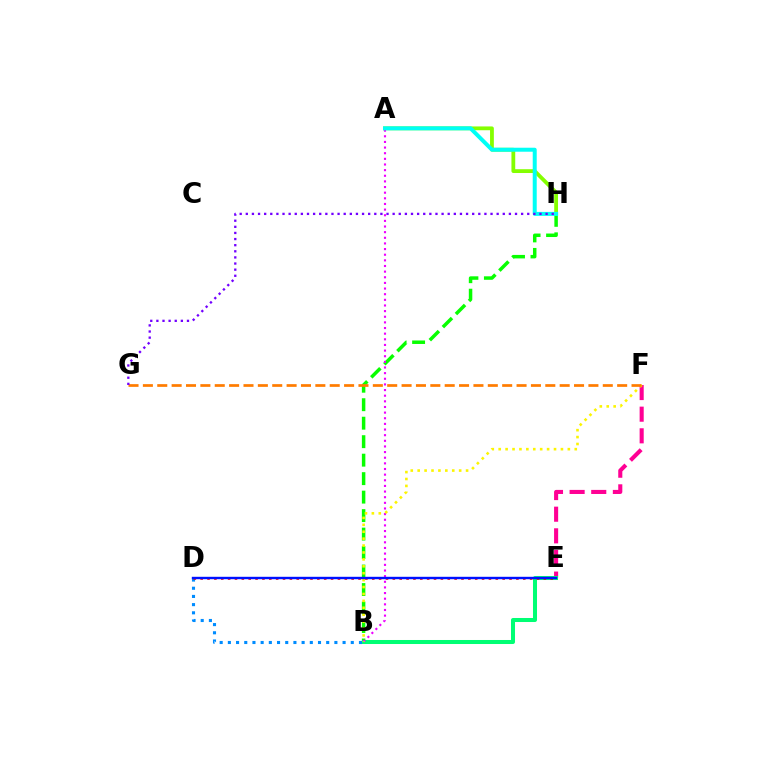{('E', 'F'): [{'color': '#ff0094', 'line_style': 'dashed', 'thickness': 2.94}], ('B', 'H'): [{'color': '#08ff00', 'line_style': 'dashed', 'thickness': 2.51}], ('A', 'H'): [{'color': '#84ff00', 'line_style': 'solid', 'thickness': 2.74}, {'color': '#00fff6', 'line_style': 'solid', 'thickness': 2.87}], ('B', 'E'): [{'color': '#00ff74', 'line_style': 'solid', 'thickness': 2.9}], ('A', 'B'): [{'color': '#ee00ff', 'line_style': 'dotted', 'thickness': 1.53}], ('B', 'F'): [{'color': '#fcf500', 'line_style': 'dotted', 'thickness': 1.88}], ('B', 'D'): [{'color': '#008cff', 'line_style': 'dotted', 'thickness': 2.23}], ('D', 'E'): [{'color': '#ff0000', 'line_style': 'dotted', 'thickness': 1.86}, {'color': '#0010ff', 'line_style': 'solid', 'thickness': 1.72}], ('F', 'G'): [{'color': '#ff7c00', 'line_style': 'dashed', 'thickness': 1.95}], ('G', 'H'): [{'color': '#7200ff', 'line_style': 'dotted', 'thickness': 1.66}]}